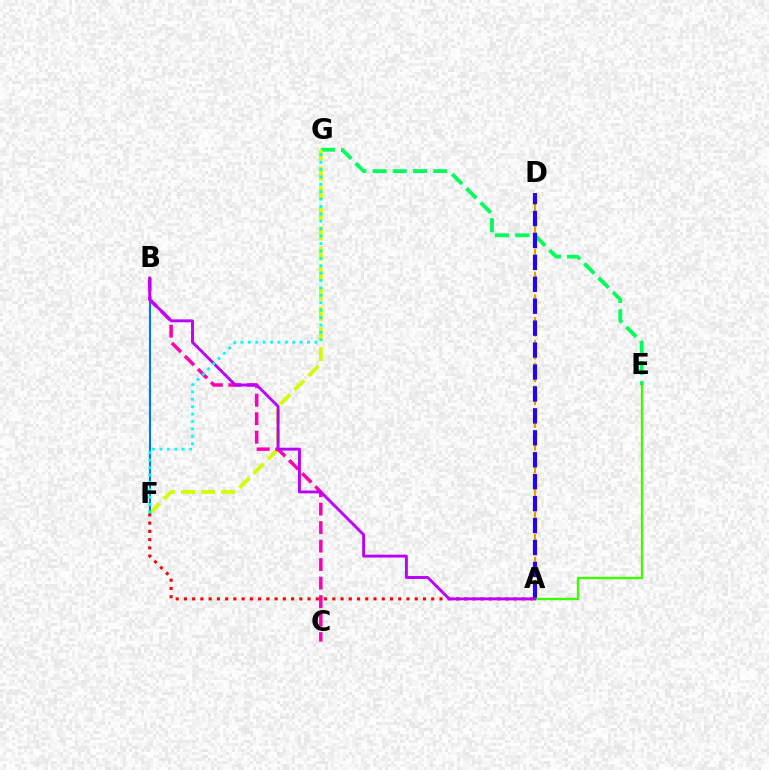{('A', 'D'): [{'color': '#ff9400', 'line_style': 'dashed', 'thickness': 1.55}, {'color': '#2500ff', 'line_style': 'dashed', 'thickness': 2.98}], ('E', 'G'): [{'color': '#00ff5c', 'line_style': 'dashed', 'thickness': 2.74}], ('F', 'G'): [{'color': '#d1ff00', 'line_style': 'dashed', 'thickness': 2.73}, {'color': '#00fff6', 'line_style': 'dotted', 'thickness': 2.01}], ('A', 'F'): [{'color': '#ff0000', 'line_style': 'dotted', 'thickness': 2.24}], ('B', 'F'): [{'color': '#0074ff', 'line_style': 'solid', 'thickness': 1.51}], ('B', 'C'): [{'color': '#ff00ac', 'line_style': 'dashed', 'thickness': 2.51}], ('A', 'E'): [{'color': '#3dff00', 'line_style': 'solid', 'thickness': 1.69}], ('A', 'B'): [{'color': '#b900ff', 'line_style': 'solid', 'thickness': 2.09}]}